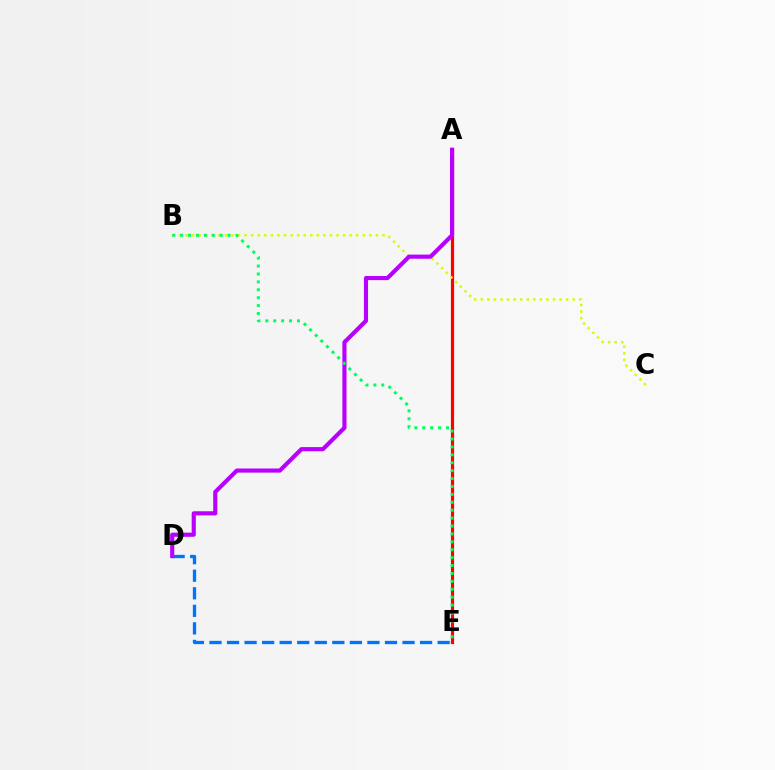{('D', 'E'): [{'color': '#0074ff', 'line_style': 'dashed', 'thickness': 2.38}], ('A', 'E'): [{'color': '#ff0000', 'line_style': 'solid', 'thickness': 2.29}], ('B', 'C'): [{'color': '#d1ff00', 'line_style': 'dotted', 'thickness': 1.78}], ('A', 'D'): [{'color': '#b900ff', 'line_style': 'solid', 'thickness': 2.98}], ('B', 'E'): [{'color': '#00ff5c', 'line_style': 'dotted', 'thickness': 2.15}]}